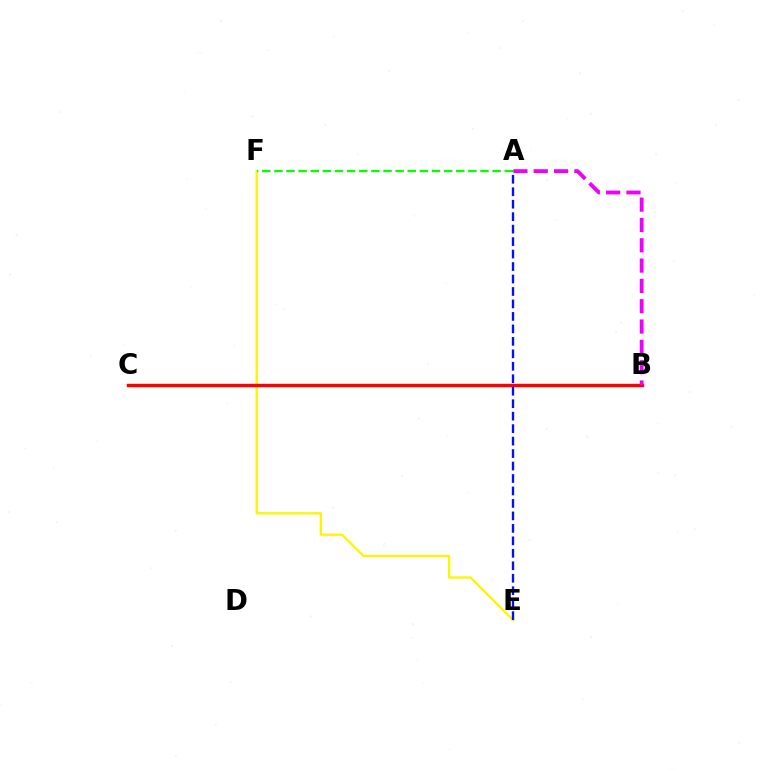{('B', 'C'): [{'color': '#00fff6', 'line_style': 'solid', 'thickness': 1.88}, {'color': '#ff0000', 'line_style': 'solid', 'thickness': 2.45}], ('E', 'F'): [{'color': '#fcf500', 'line_style': 'solid', 'thickness': 1.64}], ('A', 'F'): [{'color': '#08ff00', 'line_style': 'dashed', 'thickness': 1.65}], ('A', 'B'): [{'color': '#ee00ff', 'line_style': 'dashed', 'thickness': 2.76}], ('A', 'E'): [{'color': '#0010ff', 'line_style': 'dashed', 'thickness': 1.69}]}